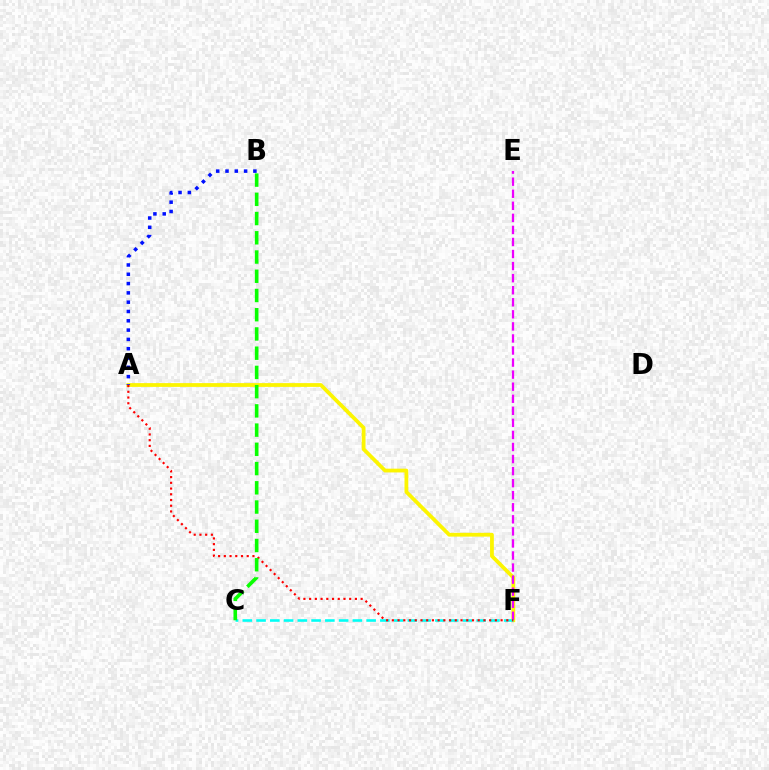{('A', 'F'): [{'color': '#fcf500', 'line_style': 'solid', 'thickness': 2.72}, {'color': '#ff0000', 'line_style': 'dotted', 'thickness': 1.56}], ('E', 'F'): [{'color': '#ee00ff', 'line_style': 'dashed', 'thickness': 1.64}], ('A', 'B'): [{'color': '#0010ff', 'line_style': 'dotted', 'thickness': 2.53}], ('C', 'F'): [{'color': '#00fff6', 'line_style': 'dashed', 'thickness': 1.87}], ('B', 'C'): [{'color': '#08ff00', 'line_style': 'dashed', 'thickness': 2.61}]}